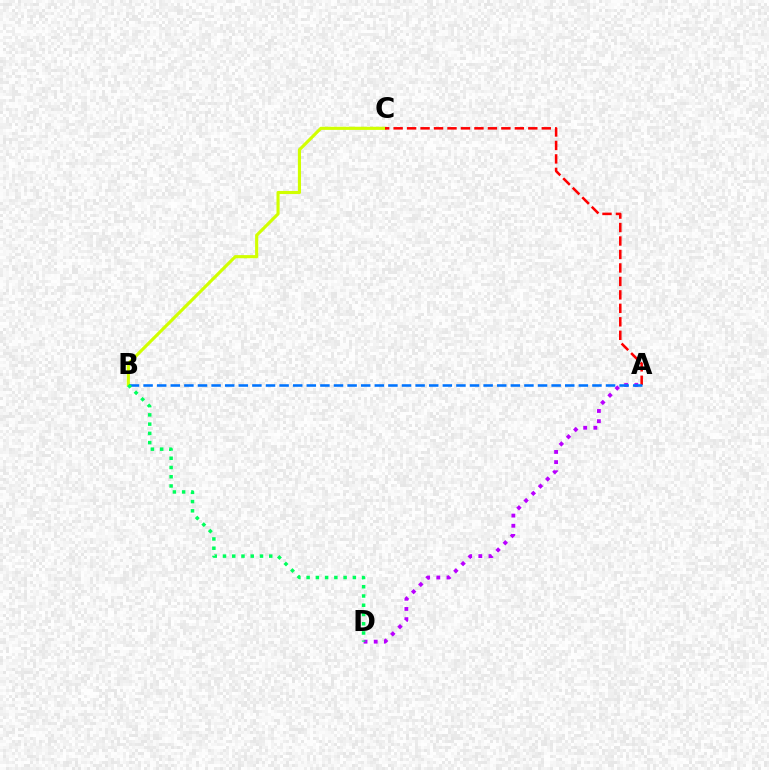{('B', 'C'): [{'color': '#d1ff00', 'line_style': 'solid', 'thickness': 2.25}], ('A', 'D'): [{'color': '#b900ff', 'line_style': 'dotted', 'thickness': 2.76}], ('A', 'C'): [{'color': '#ff0000', 'line_style': 'dashed', 'thickness': 1.83}], ('A', 'B'): [{'color': '#0074ff', 'line_style': 'dashed', 'thickness': 1.85}], ('B', 'D'): [{'color': '#00ff5c', 'line_style': 'dotted', 'thickness': 2.51}]}